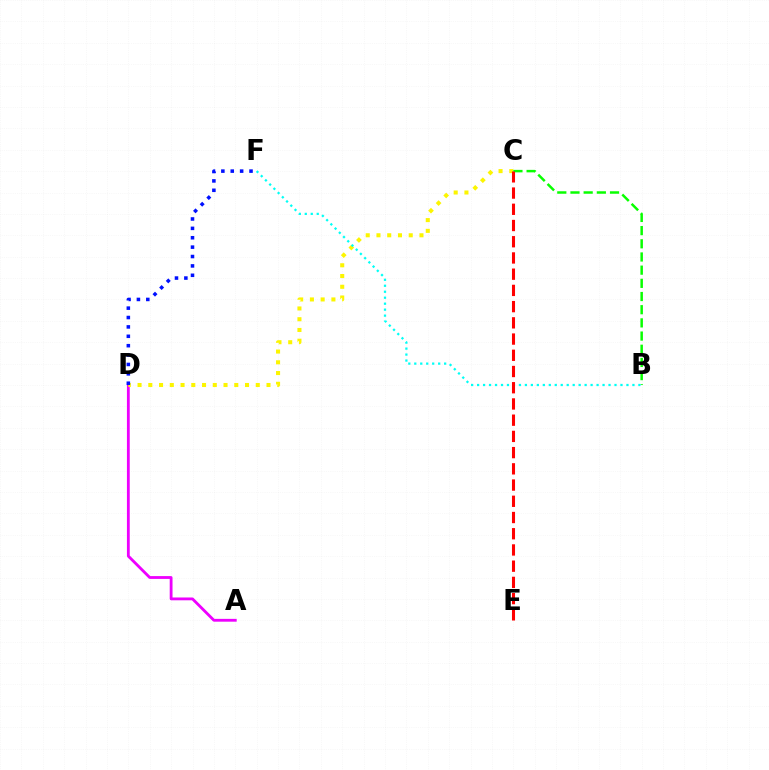{('A', 'D'): [{'color': '#ee00ff', 'line_style': 'solid', 'thickness': 2.03}], ('C', 'D'): [{'color': '#fcf500', 'line_style': 'dotted', 'thickness': 2.92}], ('D', 'F'): [{'color': '#0010ff', 'line_style': 'dotted', 'thickness': 2.55}], ('B', 'C'): [{'color': '#08ff00', 'line_style': 'dashed', 'thickness': 1.79}], ('B', 'F'): [{'color': '#00fff6', 'line_style': 'dotted', 'thickness': 1.62}], ('C', 'E'): [{'color': '#ff0000', 'line_style': 'dashed', 'thickness': 2.2}]}